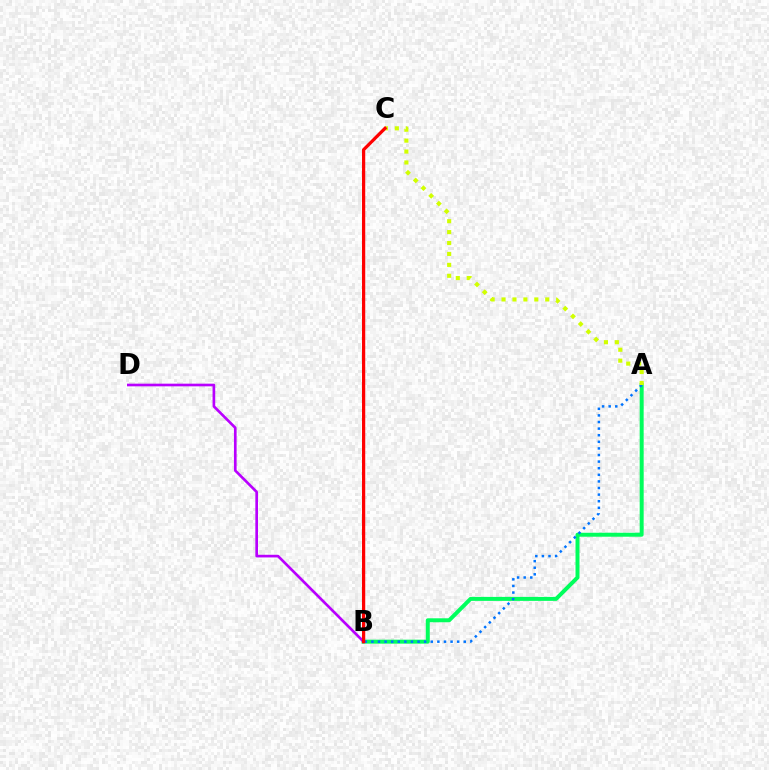{('A', 'B'): [{'color': '#00ff5c', 'line_style': 'solid', 'thickness': 2.86}, {'color': '#0074ff', 'line_style': 'dotted', 'thickness': 1.79}], ('B', 'D'): [{'color': '#b900ff', 'line_style': 'solid', 'thickness': 1.92}], ('A', 'C'): [{'color': '#d1ff00', 'line_style': 'dotted', 'thickness': 2.97}], ('B', 'C'): [{'color': '#ff0000', 'line_style': 'solid', 'thickness': 2.33}]}